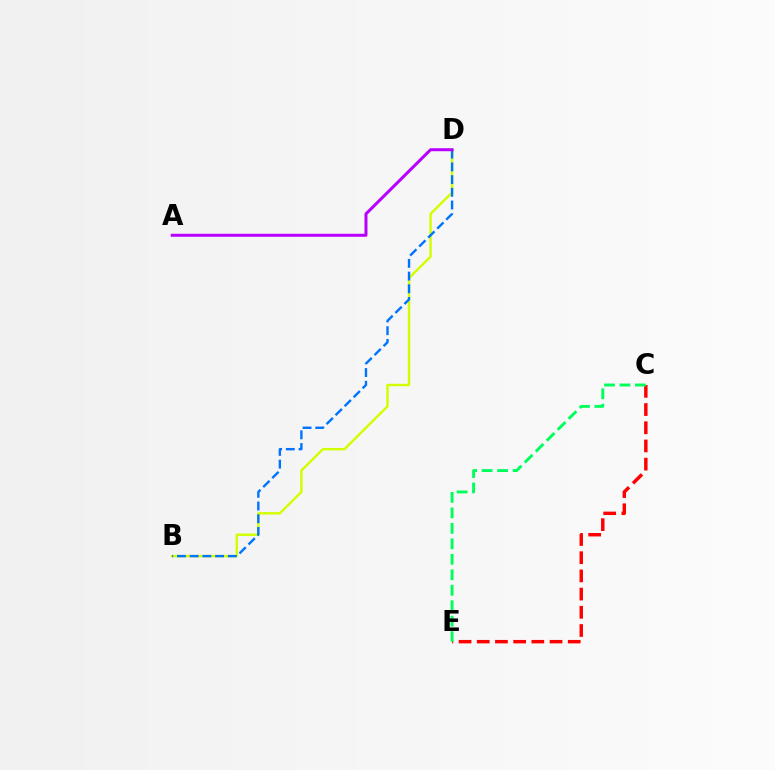{('B', 'D'): [{'color': '#d1ff00', 'line_style': 'solid', 'thickness': 1.75}, {'color': '#0074ff', 'line_style': 'dashed', 'thickness': 1.73}], ('C', 'E'): [{'color': '#ff0000', 'line_style': 'dashed', 'thickness': 2.47}, {'color': '#00ff5c', 'line_style': 'dashed', 'thickness': 2.1}], ('A', 'D'): [{'color': '#b900ff', 'line_style': 'solid', 'thickness': 2.16}]}